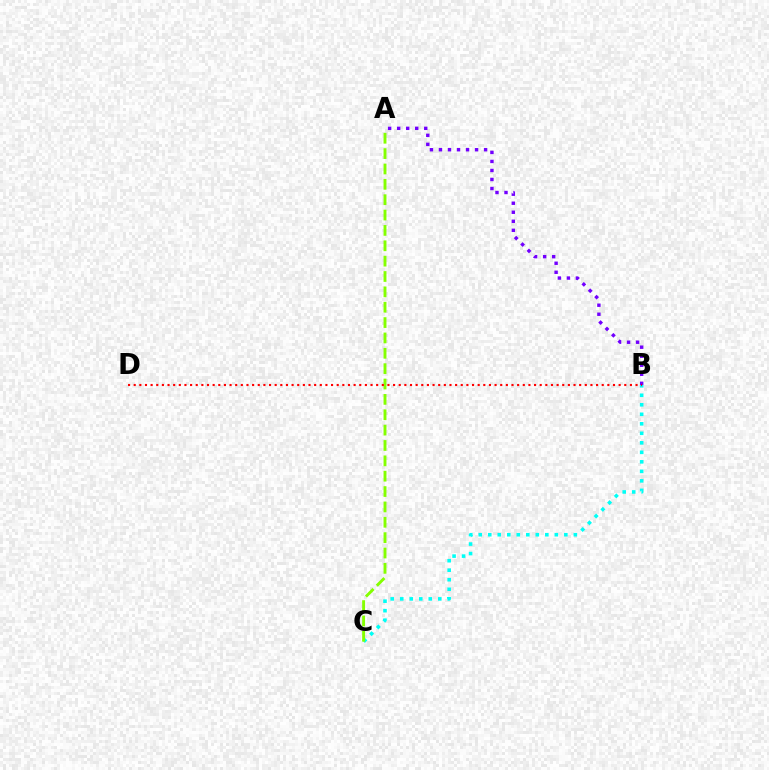{('B', 'C'): [{'color': '#00fff6', 'line_style': 'dotted', 'thickness': 2.58}], ('A', 'B'): [{'color': '#7200ff', 'line_style': 'dotted', 'thickness': 2.45}], ('A', 'C'): [{'color': '#84ff00', 'line_style': 'dashed', 'thickness': 2.09}], ('B', 'D'): [{'color': '#ff0000', 'line_style': 'dotted', 'thickness': 1.53}]}